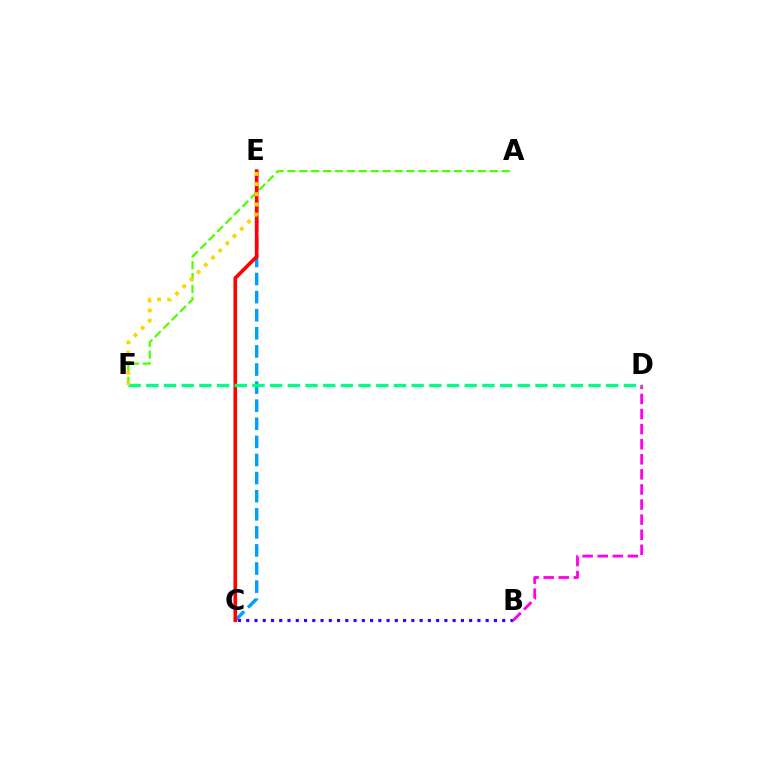{('B', 'C'): [{'color': '#3700ff', 'line_style': 'dotted', 'thickness': 2.24}], ('A', 'F'): [{'color': '#4fff00', 'line_style': 'dashed', 'thickness': 1.62}], ('C', 'E'): [{'color': '#009eff', 'line_style': 'dashed', 'thickness': 2.46}, {'color': '#ff0000', 'line_style': 'solid', 'thickness': 2.61}], ('B', 'D'): [{'color': '#ff00ed', 'line_style': 'dashed', 'thickness': 2.05}], ('D', 'F'): [{'color': '#00ff86', 'line_style': 'dashed', 'thickness': 2.4}], ('E', 'F'): [{'color': '#ffd500', 'line_style': 'dotted', 'thickness': 2.77}]}